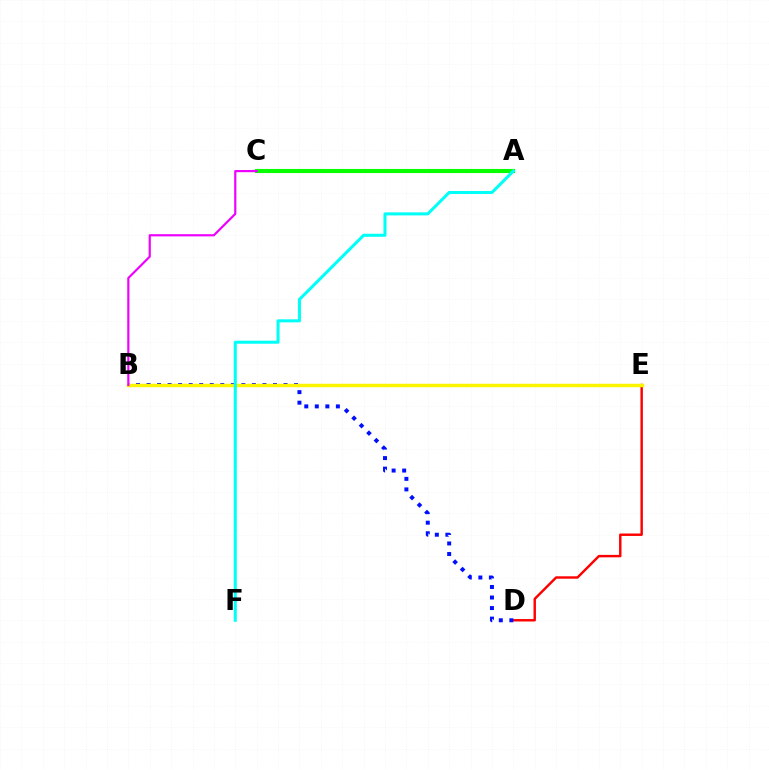{('D', 'E'): [{'color': '#ff0000', 'line_style': 'solid', 'thickness': 1.75}], ('A', 'C'): [{'color': '#08ff00', 'line_style': 'solid', 'thickness': 2.95}], ('B', 'D'): [{'color': '#0010ff', 'line_style': 'dotted', 'thickness': 2.86}], ('B', 'E'): [{'color': '#fcf500', 'line_style': 'solid', 'thickness': 2.5}], ('B', 'C'): [{'color': '#ee00ff', 'line_style': 'solid', 'thickness': 1.56}], ('A', 'F'): [{'color': '#00fff6', 'line_style': 'solid', 'thickness': 2.19}]}